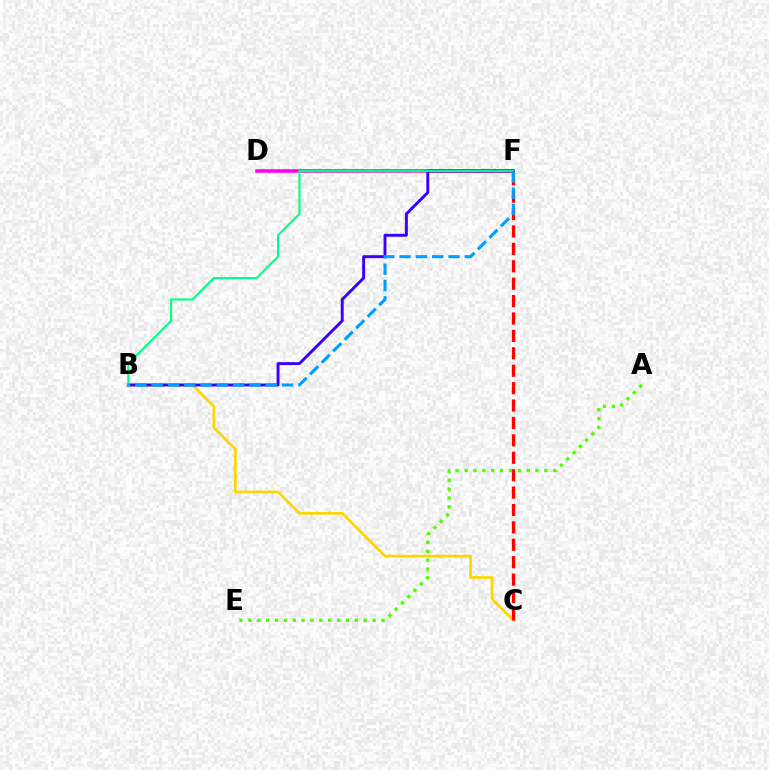{('D', 'F'): [{'color': '#ff00ed', 'line_style': 'solid', 'thickness': 2.55}], ('B', 'C'): [{'color': '#ffd500', 'line_style': 'solid', 'thickness': 1.94}], ('B', 'F'): [{'color': '#3700ff', 'line_style': 'solid', 'thickness': 2.09}, {'color': '#00ff86', 'line_style': 'solid', 'thickness': 1.52}, {'color': '#009eff', 'line_style': 'dashed', 'thickness': 2.22}], ('C', 'F'): [{'color': '#ff0000', 'line_style': 'dashed', 'thickness': 2.36}], ('A', 'E'): [{'color': '#4fff00', 'line_style': 'dotted', 'thickness': 2.41}]}